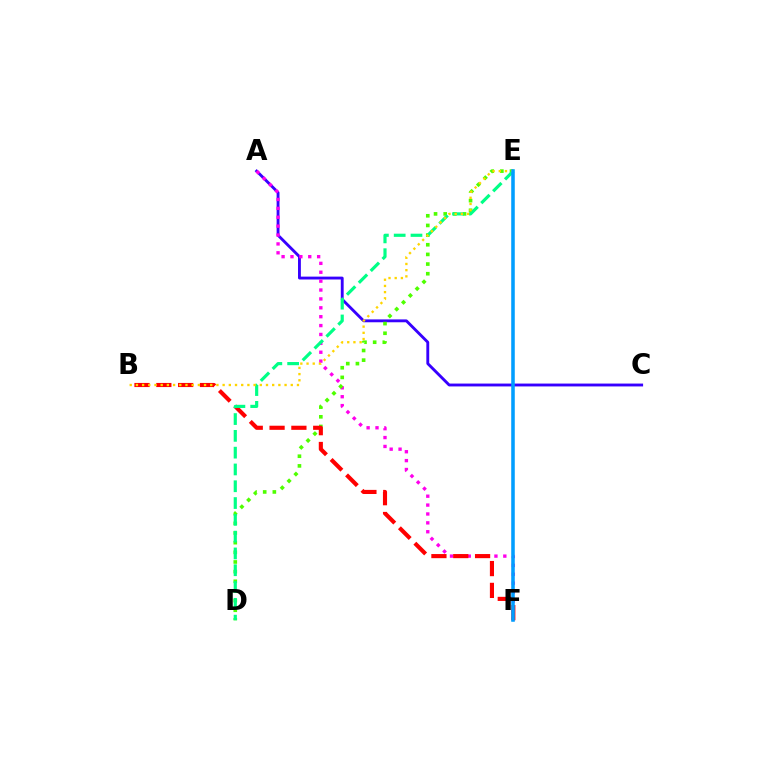{('A', 'C'): [{'color': '#3700ff', 'line_style': 'solid', 'thickness': 2.06}], ('A', 'F'): [{'color': '#ff00ed', 'line_style': 'dotted', 'thickness': 2.41}], ('D', 'E'): [{'color': '#4fff00', 'line_style': 'dotted', 'thickness': 2.62}, {'color': '#00ff86', 'line_style': 'dashed', 'thickness': 2.28}], ('B', 'F'): [{'color': '#ff0000', 'line_style': 'dashed', 'thickness': 2.96}], ('B', 'E'): [{'color': '#ffd500', 'line_style': 'dotted', 'thickness': 1.68}], ('E', 'F'): [{'color': '#009eff', 'line_style': 'solid', 'thickness': 2.55}]}